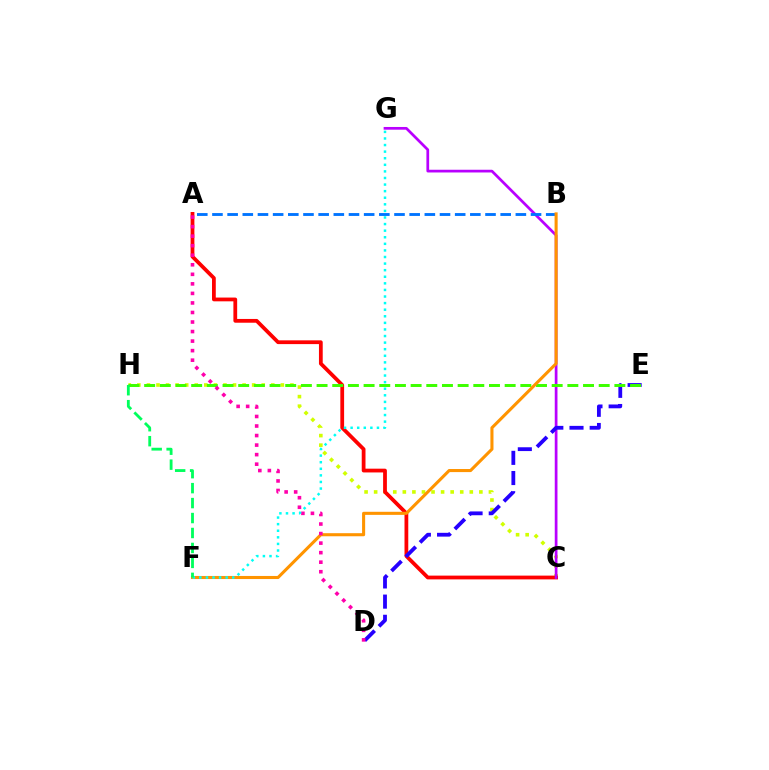{('C', 'H'): [{'color': '#d1ff00', 'line_style': 'dotted', 'thickness': 2.6}], ('A', 'C'): [{'color': '#ff0000', 'line_style': 'solid', 'thickness': 2.71}], ('C', 'G'): [{'color': '#b900ff', 'line_style': 'solid', 'thickness': 1.96}], ('A', 'B'): [{'color': '#0074ff', 'line_style': 'dashed', 'thickness': 2.06}], ('D', 'E'): [{'color': '#2500ff', 'line_style': 'dashed', 'thickness': 2.74}], ('E', 'H'): [{'color': '#3dff00', 'line_style': 'dashed', 'thickness': 2.13}], ('B', 'F'): [{'color': '#ff9400', 'line_style': 'solid', 'thickness': 2.22}], ('A', 'D'): [{'color': '#ff00ac', 'line_style': 'dotted', 'thickness': 2.59}], ('F', 'G'): [{'color': '#00fff6', 'line_style': 'dotted', 'thickness': 1.79}], ('F', 'H'): [{'color': '#00ff5c', 'line_style': 'dashed', 'thickness': 2.03}]}